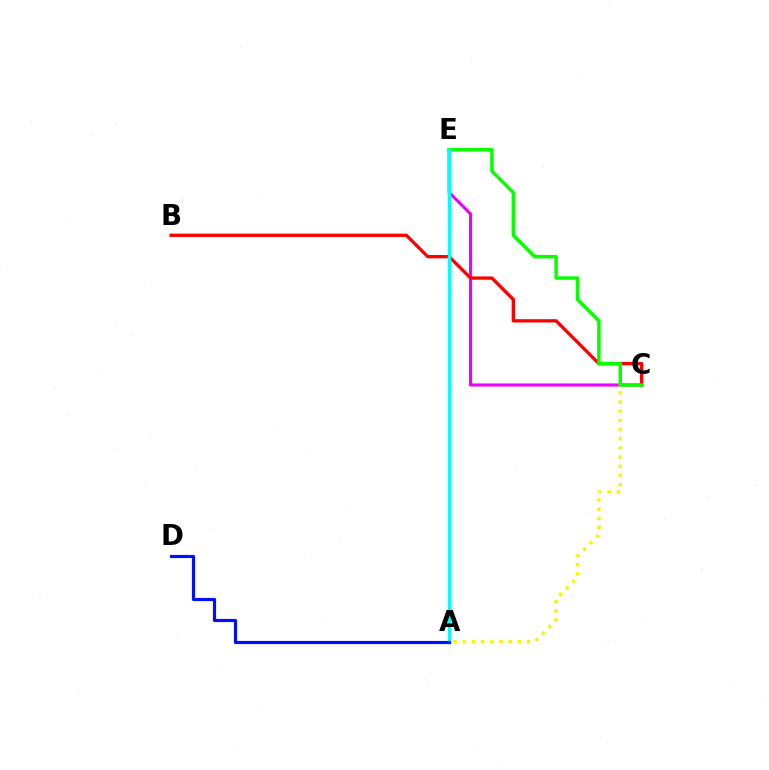{('C', 'E'): [{'color': '#ee00ff', 'line_style': 'solid', 'thickness': 2.23}, {'color': '#08ff00', 'line_style': 'solid', 'thickness': 2.5}], ('A', 'C'): [{'color': '#fcf500', 'line_style': 'dotted', 'thickness': 2.49}], ('B', 'C'): [{'color': '#ff0000', 'line_style': 'solid', 'thickness': 2.39}], ('A', 'E'): [{'color': '#00fff6', 'line_style': 'solid', 'thickness': 2.5}], ('A', 'D'): [{'color': '#0010ff', 'line_style': 'solid', 'thickness': 2.27}]}